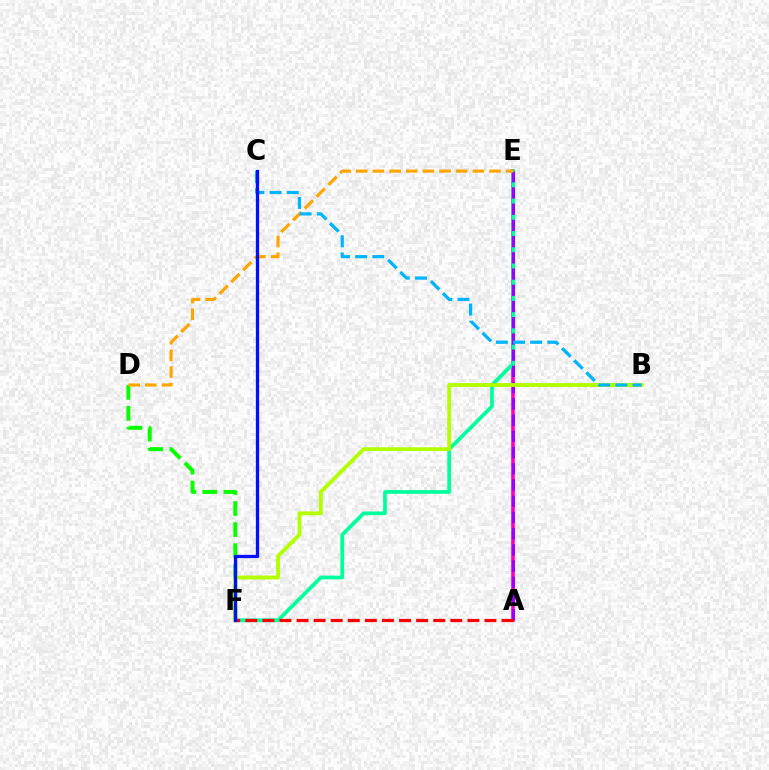{('A', 'E'): [{'color': '#ff00bd', 'line_style': 'solid', 'thickness': 2.63}, {'color': '#9b00ff', 'line_style': 'dashed', 'thickness': 2.2}], ('E', 'F'): [{'color': '#00ff9d', 'line_style': 'solid', 'thickness': 2.69}], ('D', 'F'): [{'color': '#08ff00', 'line_style': 'dashed', 'thickness': 2.86}], ('B', 'F'): [{'color': '#b3ff00', 'line_style': 'solid', 'thickness': 2.77}], ('D', 'E'): [{'color': '#ffa500', 'line_style': 'dashed', 'thickness': 2.26}], ('A', 'F'): [{'color': '#ff0000', 'line_style': 'dashed', 'thickness': 2.32}], ('B', 'C'): [{'color': '#00b5ff', 'line_style': 'dashed', 'thickness': 2.33}], ('C', 'F'): [{'color': '#0010ff', 'line_style': 'solid', 'thickness': 2.36}]}